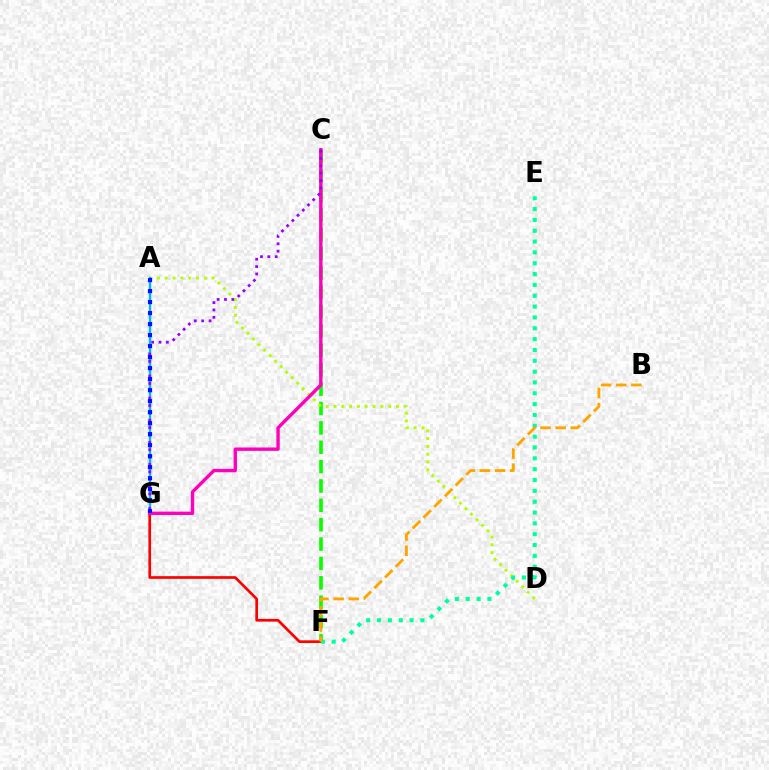{('C', 'F'): [{'color': '#08ff00', 'line_style': 'dashed', 'thickness': 2.63}], ('F', 'G'): [{'color': '#ff0000', 'line_style': 'solid', 'thickness': 1.94}], ('A', 'D'): [{'color': '#b3ff00', 'line_style': 'dotted', 'thickness': 2.12}], ('A', 'G'): [{'color': '#00b5ff', 'line_style': 'solid', 'thickness': 1.73}, {'color': '#0010ff', 'line_style': 'dotted', 'thickness': 2.99}], ('C', 'G'): [{'color': '#ff00bd', 'line_style': 'solid', 'thickness': 2.44}, {'color': '#9b00ff', 'line_style': 'dotted', 'thickness': 2.0}], ('E', 'F'): [{'color': '#00ff9d', 'line_style': 'dotted', 'thickness': 2.94}], ('B', 'F'): [{'color': '#ffa500', 'line_style': 'dashed', 'thickness': 2.06}]}